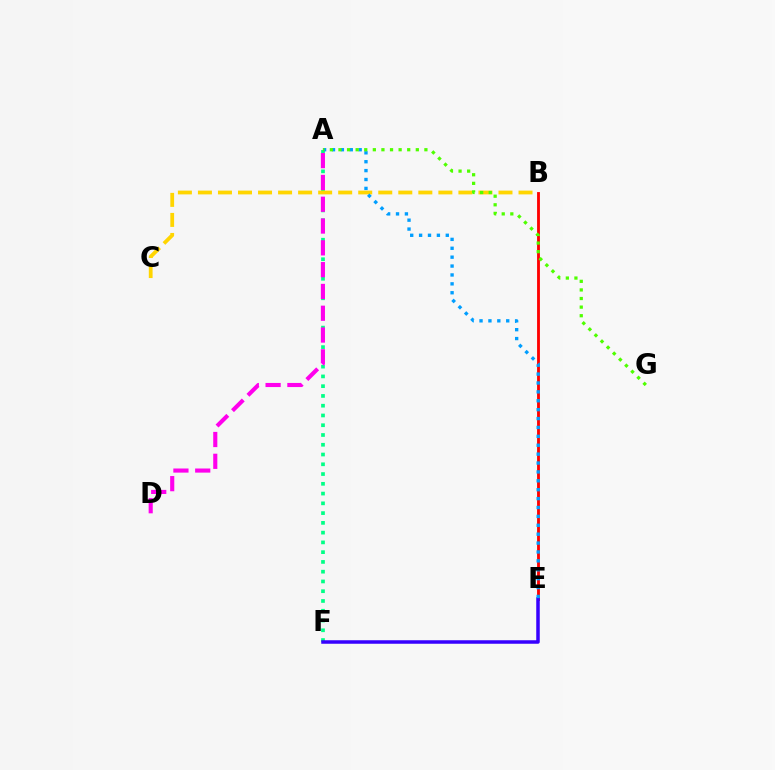{('A', 'F'): [{'color': '#00ff86', 'line_style': 'dotted', 'thickness': 2.65}], ('B', 'E'): [{'color': '#ff0000', 'line_style': 'solid', 'thickness': 2.05}], ('E', 'F'): [{'color': '#3700ff', 'line_style': 'solid', 'thickness': 2.52}], ('B', 'C'): [{'color': '#ffd500', 'line_style': 'dashed', 'thickness': 2.72}], ('A', 'E'): [{'color': '#009eff', 'line_style': 'dotted', 'thickness': 2.42}], ('A', 'G'): [{'color': '#4fff00', 'line_style': 'dotted', 'thickness': 2.34}], ('A', 'D'): [{'color': '#ff00ed', 'line_style': 'dashed', 'thickness': 2.96}]}